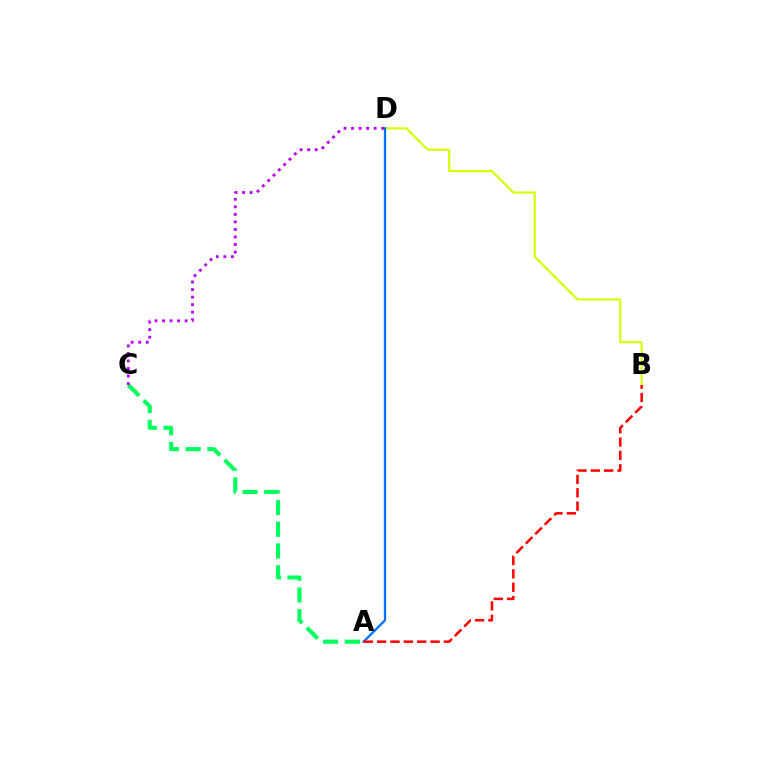{('A', 'C'): [{'color': '#00ff5c', 'line_style': 'dashed', 'thickness': 2.96}], ('B', 'D'): [{'color': '#d1ff00', 'line_style': 'solid', 'thickness': 1.52}], ('A', 'D'): [{'color': '#0074ff', 'line_style': 'solid', 'thickness': 1.66}], ('C', 'D'): [{'color': '#b900ff', 'line_style': 'dotted', 'thickness': 2.05}], ('A', 'B'): [{'color': '#ff0000', 'line_style': 'dashed', 'thickness': 1.81}]}